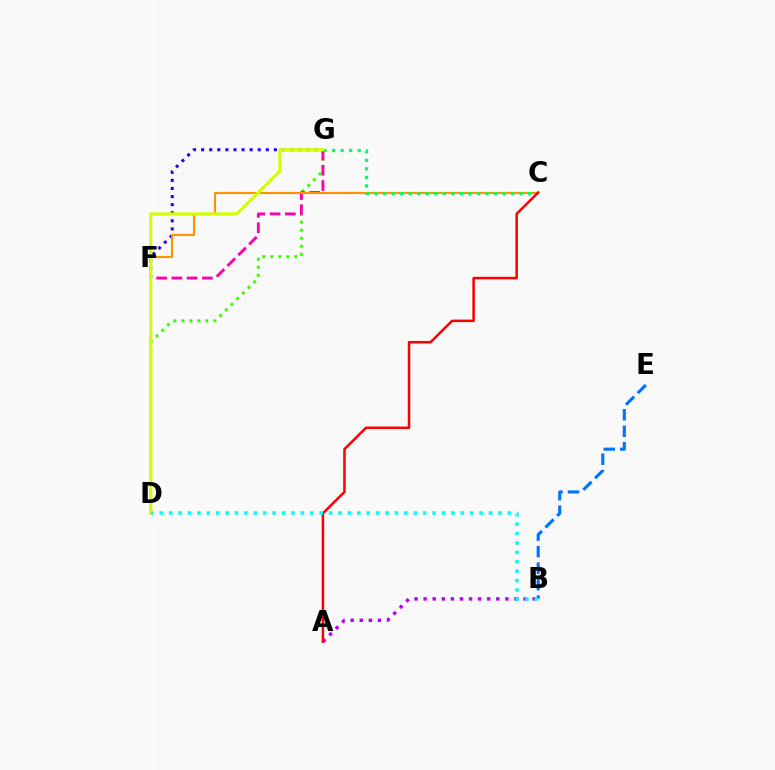{('A', 'B'): [{'color': '#b900ff', 'line_style': 'dotted', 'thickness': 2.47}], ('F', 'G'): [{'color': '#2500ff', 'line_style': 'dotted', 'thickness': 2.2}, {'color': '#ff00ac', 'line_style': 'dashed', 'thickness': 2.07}], ('D', 'G'): [{'color': '#3dff00', 'line_style': 'dotted', 'thickness': 2.17}, {'color': '#d1ff00', 'line_style': 'solid', 'thickness': 2.2}], ('C', 'F'): [{'color': '#ff9400', 'line_style': 'solid', 'thickness': 1.53}], ('C', 'G'): [{'color': '#00ff5c', 'line_style': 'dotted', 'thickness': 2.32}], ('B', 'E'): [{'color': '#0074ff', 'line_style': 'dashed', 'thickness': 2.24}], ('A', 'C'): [{'color': '#ff0000', 'line_style': 'solid', 'thickness': 1.82}], ('B', 'D'): [{'color': '#00fff6', 'line_style': 'dotted', 'thickness': 2.56}]}